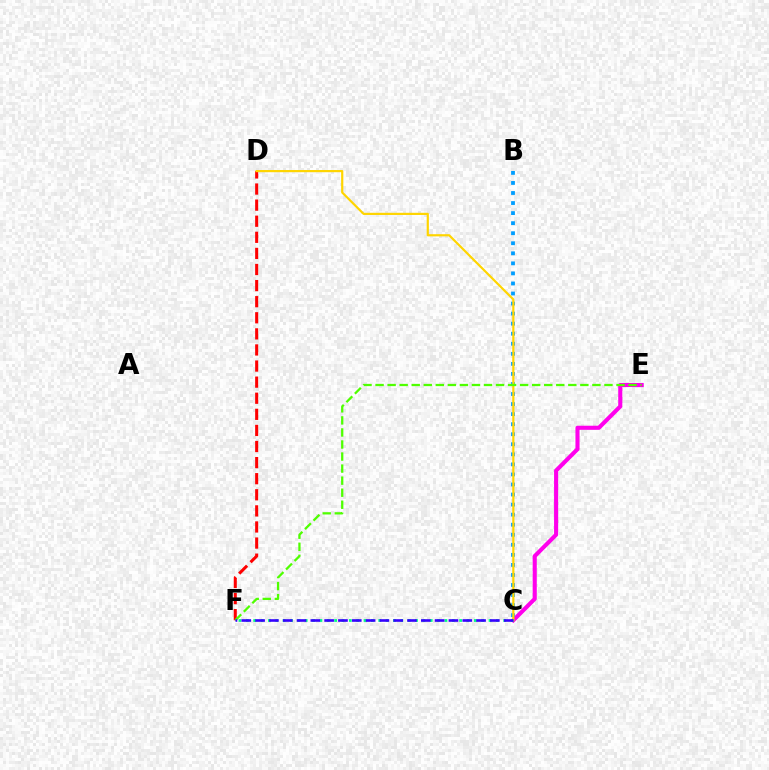{('D', 'F'): [{'color': '#ff0000', 'line_style': 'dashed', 'thickness': 2.19}], ('C', 'E'): [{'color': '#ff00ed', 'line_style': 'solid', 'thickness': 2.96}], ('B', 'C'): [{'color': '#009eff', 'line_style': 'dotted', 'thickness': 2.73}], ('C', 'D'): [{'color': '#ffd500', 'line_style': 'solid', 'thickness': 1.57}], ('E', 'F'): [{'color': '#4fff00', 'line_style': 'dashed', 'thickness': 1.64}], ('C', 'F'): [{'color': '#00ff86', 'line_style': 'dotted', 'thickness': 2.0}, {'color': '#3700ff', 'line_style': 'dashed', 'thickness': 1.88}]}